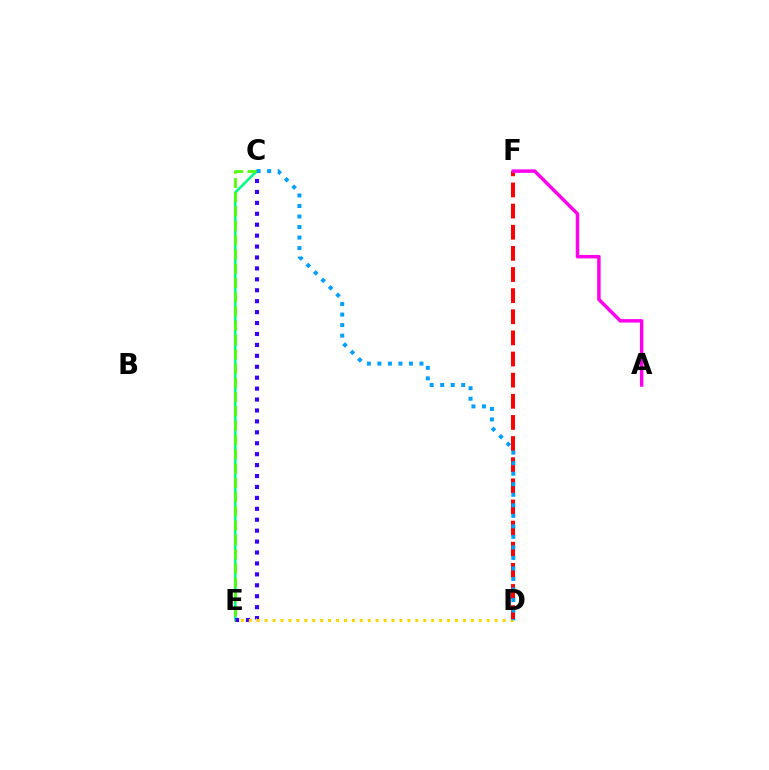{('D', 'F'): [{'color': '#ff0000', 'line_style': 'dashed', 'thickness': 2.87}], ('A', 'F'): [{'color': '#ff00ed', 'line_style': 'solid', 'thickness': 2.5}], ('C', 'E'): [{'color': '#00ff86', 'line_style': 'solid', 'thickness': 1.9}, {'color': '#3700ff', 'line_style': 'dotted', 'thickness': 2.97}, {'color': '#4fff00', 'line_style': 'dashed', 'thickness': 1.94}], ('D', 'E'): [{'color': '#ffd500', 'line_style': 'dotted', 'thickness': 2.15}], ('C', 'D'): [{'color': '#009eff', 'line_style': 'dotted', 'thickness': 2.86}]}